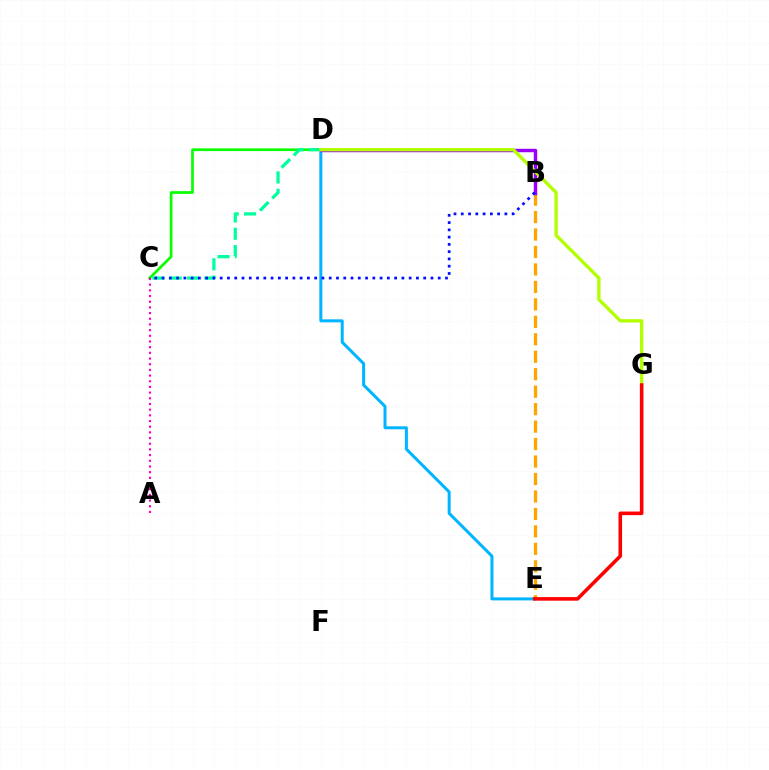{('B', 'E'): [{'color': '#ffa500', 'line_style': 'dashed', 'thickness': 2.37}], ('C', 'D'): [{'color': '#08ff00', 'line_style': 'solid', 'thickness': 1.95}, {'color': '#00ff9d', 'line_style': 'dashed', 'thickness': 2.35}], ('D', 'E'): [{'color': '#00b5ff', 'line_style': 'solid', 'thickness': 2.17}], ('B', 'D'): [{'color': '#9b00ff', 'line_style': 'solid', 'thickness': 2.48}], ('D', 'G'): [{'color': '#b3ff00', 'line_style': 'solid', 'thickness': 2.4}], ('A', 'C'): [{'color': '#ff00bd', 'line_style': 'dotted', 'thickness': 1.54}], ('B', 'C'): [{'color': '#0010ff', 'line_style': 'dotted', 'thickness': 1.97}], ('E', 'G'): [{'color': '#ff0000', 'line_style': 'solid', 'thickness': 2.58}]}